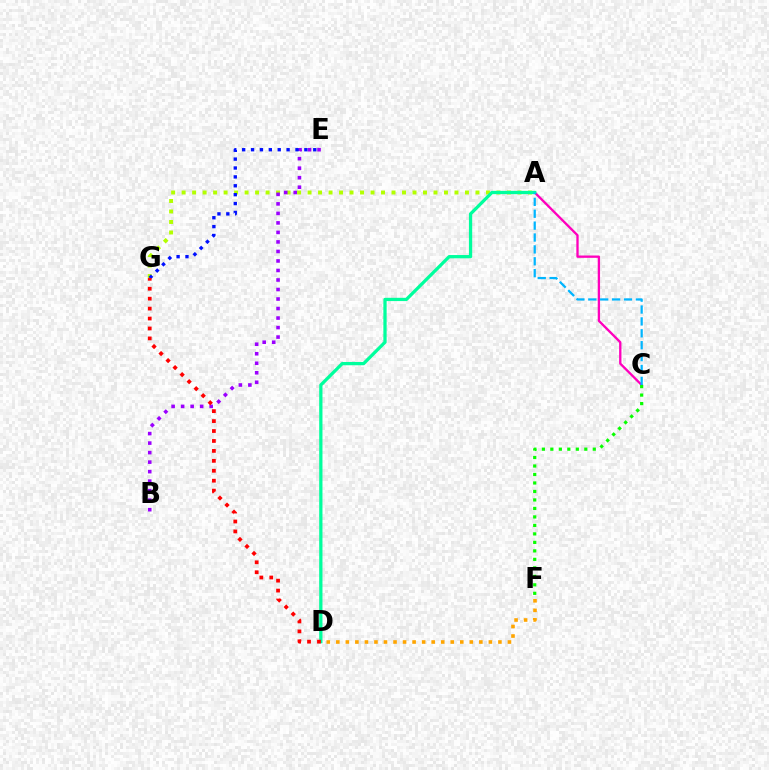{('A', 'G'): [{'color': '#b3ff00', 'line_style': 'dotted', 'thickness': 2.85}], ('D', 'F'): [{'color': '#ffa500', 'line_style': 'dotted', 'thickness': 2.59}], ('A', 'C'): [{'color': '#ff00bd', 'line_style': 'solid', 'thickness': 1.67}, {'color': '#00b5ff', 'line_style': 'dashed', 'thickness': 1.61}], ('A', 'D'): [{'color': '#00ff9d', 'line_style': 'solid', 'thickness': 2.35}], ('B', 'E'): [{'color': '#9b00ff', 'line_style': 'dotted', 'thickness': 2.58}], ('E', 'G'): [{'color': '#0010ff', 'line_style': 'dotted', 'thickness': 2.41}], ('D', 'G'): [{'color': '#ff0000', 'line_style': 'dotted', 'thickness': 2.7}], ('C', 'F'): [{'color': '#08ff00', 'line_style': 'dotted', 'thickness': 2.31}]}